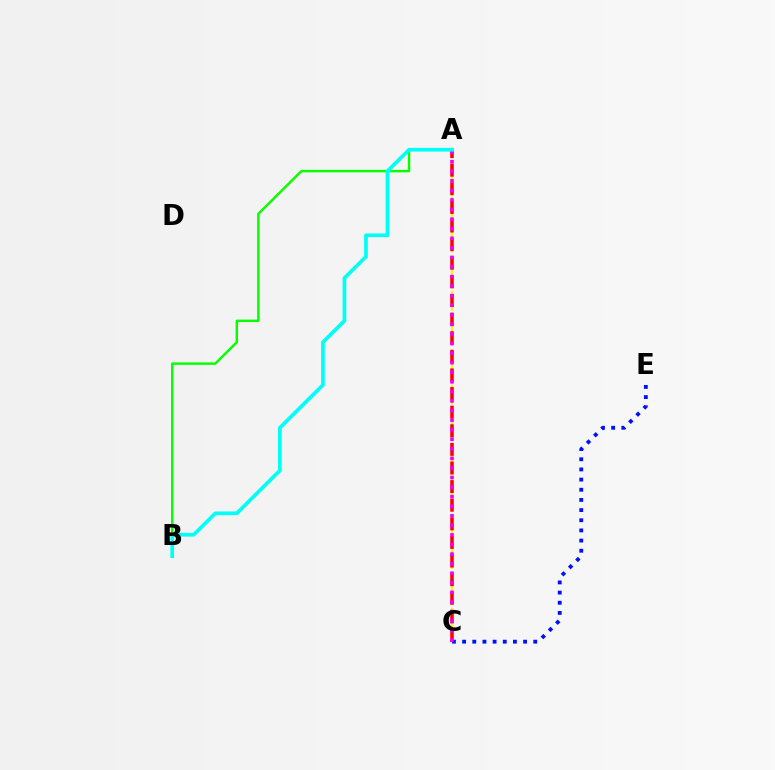{('A', 'B'): [{'color': '#08ff00', 'line_style': 'solid', 'thickness': 1.77}, {'color': '#00fff6', 'line_style': 'solid', 'thickness': 2.67}], ('A', 'C'): [{'color': '#fcf500', 'line_style': 'dashed', 'thickness': 1.59}, {'color': '#ff0000', 'line_style': 'dashed', 'thickness': 2.53}, {'color': '#ee00ff', 'line_style': 'dotted', 'thickness': 2.6}], ('C', 'E'): [{'color': '#0010ff', 'line_style': 'dotted', 'thickness': 2.76}]}